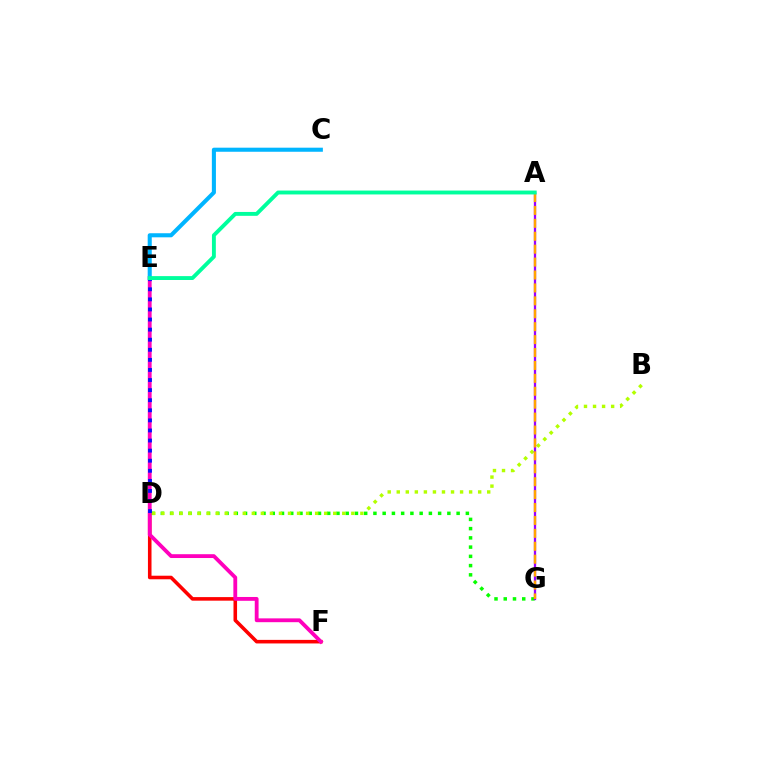{('D', 'F'): [{'color': '#ff0000', 'line_style': 'solid', 'thickness': 2.57}], ('D', 'G'): [{'color': '#08ff00', 'line_style': 'dotted', 'thickness': 2.51}], ('E', 'F'): [{'color': '#ff00bd', 'line_style': 'solid', 'thickness': 2.75}], ('B', 'D'): [{'color': '#b3ff00', 'line_style': 'dotted', 'thickness': 2.46}], ('D', 'E'): [{'color': '#0010ff', 'line_style': 'dotted', 'thickness': 2.74}], ('A', 'G'): [{'color': '#9b00ff', 'line_style': 'solid', 'thickness': 1.64}, {'color': '#ffa500', 'line_style': 'dashed', 'thickness': 1.75}], ('C', 'E'): [{'color': '#00b5ff', 'line_style': 'solid', 'thickness': 2.93}], ('A', 'E'): [{'color': '#00ff9d', 'line_style': 'solid', 'thickness': 2.8}]}